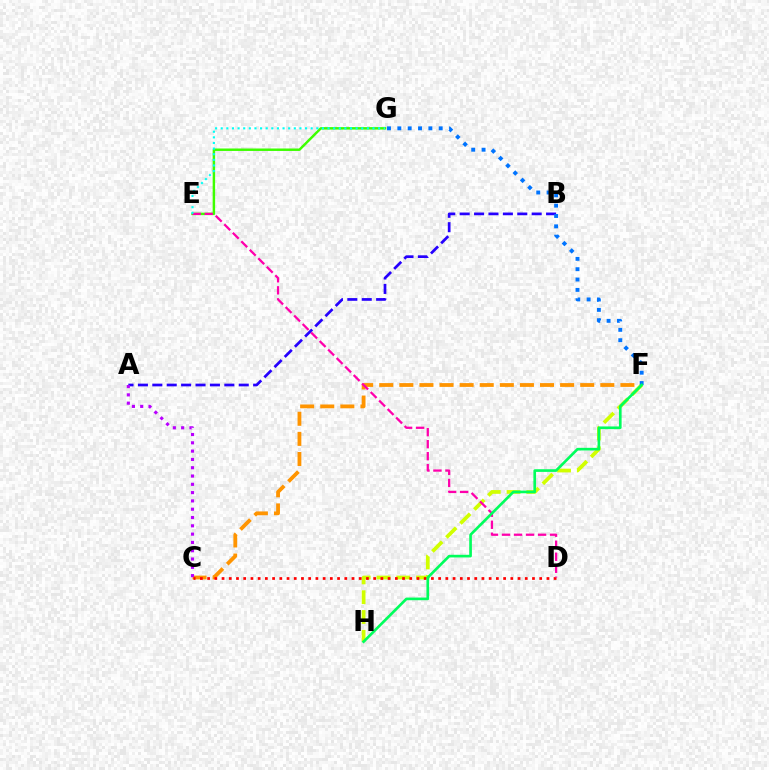{('F', 'H'): [{'color': '#d1ff00', 'line_style': 'dashed', 'thickness': 2.69}, {'color': '#00ff5c', 'line_style': 'solid', 'thickness': 1.91}], ('C', 'F'): [{'color': '#ff9400', 'line_style': 'dashed', 'thickness': 2.73}], ('C', 'D'): [{'color': '#ff0000', 'line_style': 'dotted', 'thickness': 1.96}], ('A', 'B'): [{'color': '#2500ff', 'line_style': 'dashed', 'thickness': 1.96}], ('A', 'C'): [{'color': '#b900ff', 'line_style': 'dotted', 'thickness': 2.25}], ('F', 'G'): [{'color': '#0074ff', 'line_style': 'dotted', 'thickness': 2.81}], ('E', 'G'): [{'color': '#3dff00', 'line_style': 'solid', 'thickness': 1.77}, {'color': '#00fff6', 'line_style': 'dotted', 'thickness': 1.53}], ('D', 'E'): [{'color': '#ff00ac', 'line_style': 'dashed', 'thickness': 1.63}]}